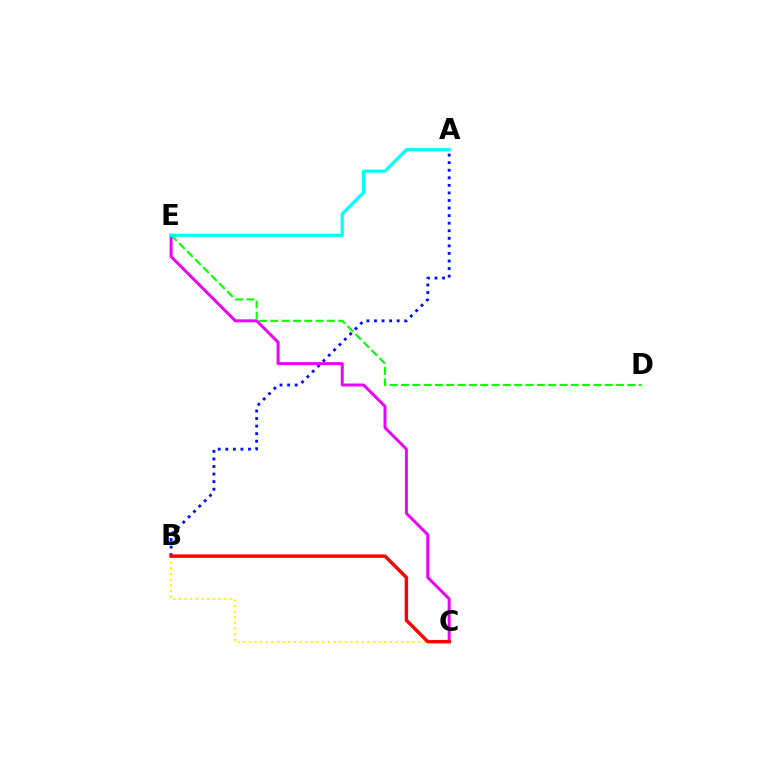{('B', 'C'): [{'color': '#fcf500', 'line_style': 'dotted', 'thickness': 1.53}, {'color': '#ff0000', 'line_style': 'solid', 'thickness': 2.48}], ('A', 'B'): [{'color': '#0010ff', 'line_style': 'dotted', 'thickness': 2.05}], ('C', 'E'): [{'color': '#ee00ff', 'line_style': 'solid', 'thickness': 2.14}], ('D', 'E'): [{'color': '#08ff00', 'line_style': 'dashed', 'thickness': 1.54}], ('A', 'E'): [{'color': '#00fff6', 'line_style': 'solid', 'thickness': 2.3}]}